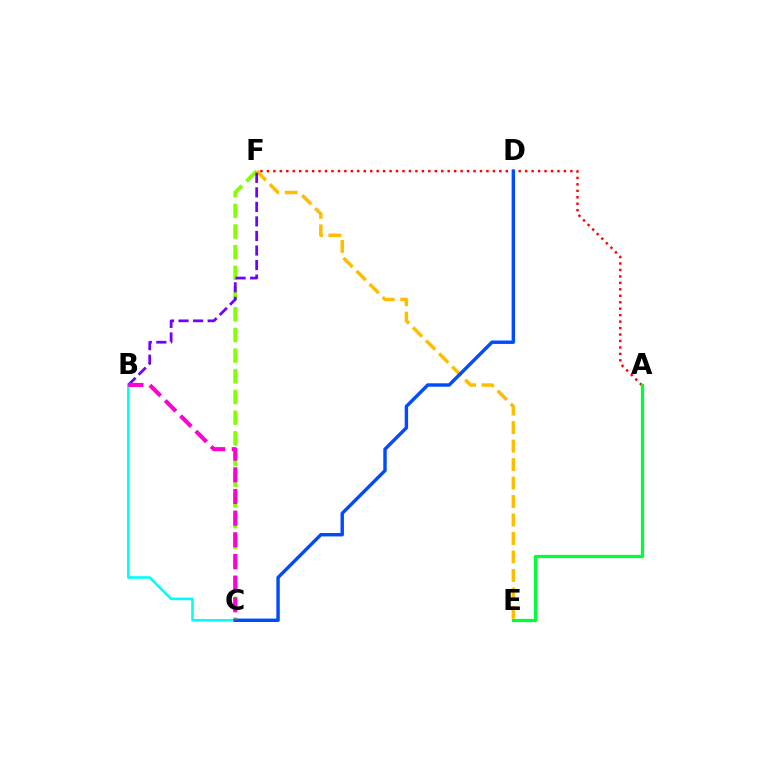{('B', 'C'): [{'color': '#00fff6', 'line_style': 'solid', 'thickness': 1.87}, {'color': '#ff00cf', 'line_style': 'dashed', 'thickness': 2.94}], ('A', 'F'): [{'color': '#ff0000', 'line_style': 'dotted', 'thickness': 1.75}], ('A', 'E'): [{'color': '#00ff39', 'line_style': 'solid', 'thickness': 2.35}], ('C', 'F'): [{'color': '#84ff00', 'line_style': 'dashed', 'thickness': 2.81}], ('E', 'F'): [{'color': '#ffbd00', 'line_style': 'dashed', 'thickness': 2.51}], ('C', 'D'): [{'color': '#004bff', 'line_style': 'solid', 'thickness': 2.46}], ('B', 'F'): [{'color': '#7200ff', 'line_style': 'dashed', 'thickness': 1.98}]}